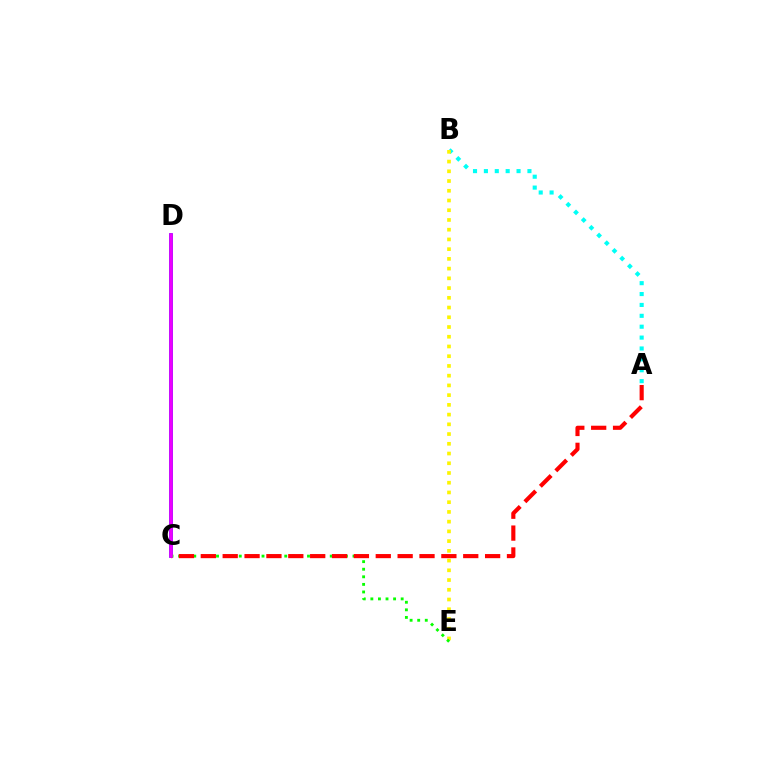{('A', 'B'): [{'color': '#00fff6', 'line_style': 'dotted', 'thickness': 2.96}], ('C', 'D'): [{'color': '#0010ff', 'line_style': 'solid', 'thickness': 2.55}, {'color': '#ee00ff', 'line_style': 'solid', 'thickness': 2.57}], ('B', 'E'): [{'color': '#fcf500', 'line_style': 'dotted', 'thickness': 2.64}], ('C', 'E'): [{'color': '#08ff00', 'line_style': 'dotted', 'thickness': 2.06}], ('A', 'C'): [{'color': '#ff0000', 'line_style': 'dashed', 'thickness': 2.97}]}